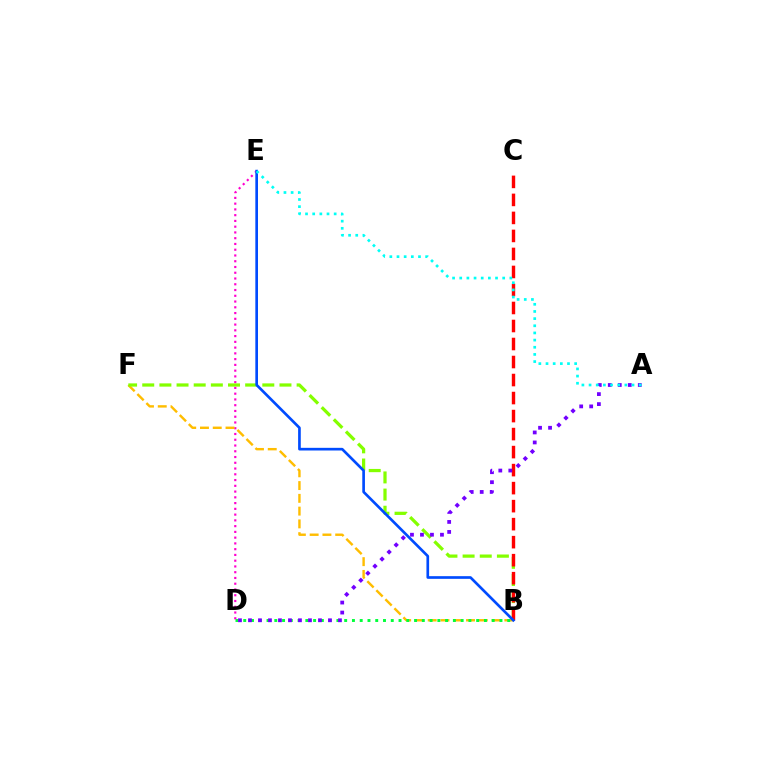{('D', 'E'): [{'color': '#ff00cf', 'line_style': 'dotted', 'thickness': 1.56}], ('B', 'F'): [{'color': '#ffbd00', 'line_style': 'dashed', 'thickness': 1.73}, {'color': '#84ff00', 'line_style': 'dashed', 'thickness': 2.33}], ('B', 'C'): [{'color': '#ff0000', 'line_style': 'dashed', 'thickness': 2.45}], ('B', 'D'): [{'color': '#00ff39', 'line_style': 'dotted', 'thickness': 2.11}], ('B', 'E'): [{'color': '#004bff', 'line_style': 'solid', 'thickness': 1.92}], ('A', 'D'): [{'color': '#7200ff', 'line_style': 'dotted', 'thickness': 2.72}], ('A', 'E'): [{'color': '#00fff6', 'line_style': 'dotted', 'thickness': 1.95}]}